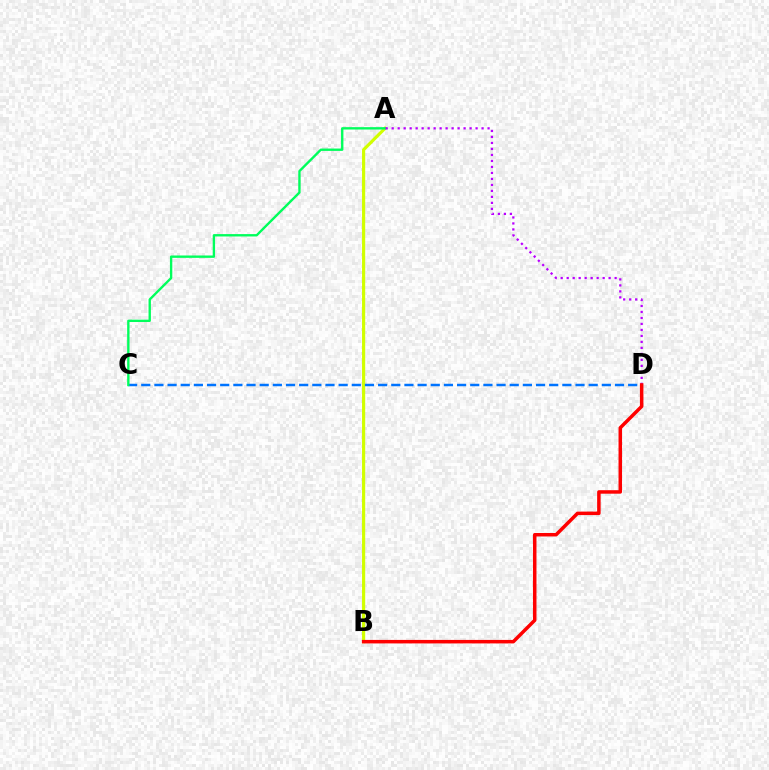{('A', 'B'): [{'color': '#d1ff00', 'line_style': 'solid', 'thickness': 2.28}], ('C', 'D'): [{'color': '#0074ff', 'line_style': 'dashed', 'thickness': 1.79}], ('A', 'C'): [{'color': '#00ff5c', 'line_style': 'solid', 'thickness': 1.7}], ('A', 'D'): [{'color': '#b900ff', 'line_style': 'dotted', 'thickness': 1.63}], ('B', 'D'): [{'color': '#ff0000', 'line_style': 'solid', 'thickness': 2.52}]}